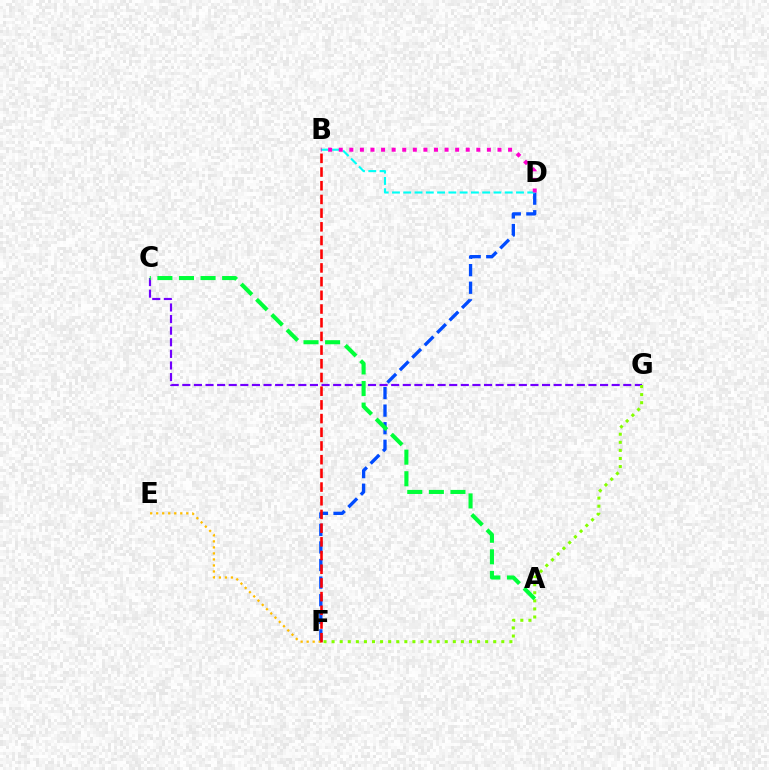{('D', 'F'): [{'color': '#004bff', 'line_style': 'dashed', 'thickness': 2.39}], ('E', 'F'): [{'color': '#ffbd00', 'line_style': 'dotted', 'thickness': 1.64}], ('C', 'G'): [{'color': '#7200ff', 'line_style': 'dashed', 'thickness': 1.58}], ('B', 'D'): [{'color': '#00fff6', 'line_style': 'dashed', 'thickness': 1.53}, {'color': '#ff00cf', 'line_style': 'dotted', 'thickness': 2.88}], ('F', 'G'): [{'color': '#84ff00', 'line_style': 'dotted', 'thickness': 2.2}], ('B', 'F'): [{'color': '#ff0000', 'line_style': 'dashed', 'thickness': 1.86}], ('A', 'C'): [{'color': '#00ff39', 'line_style': 'dashed', 'thickness': 2.93}]}